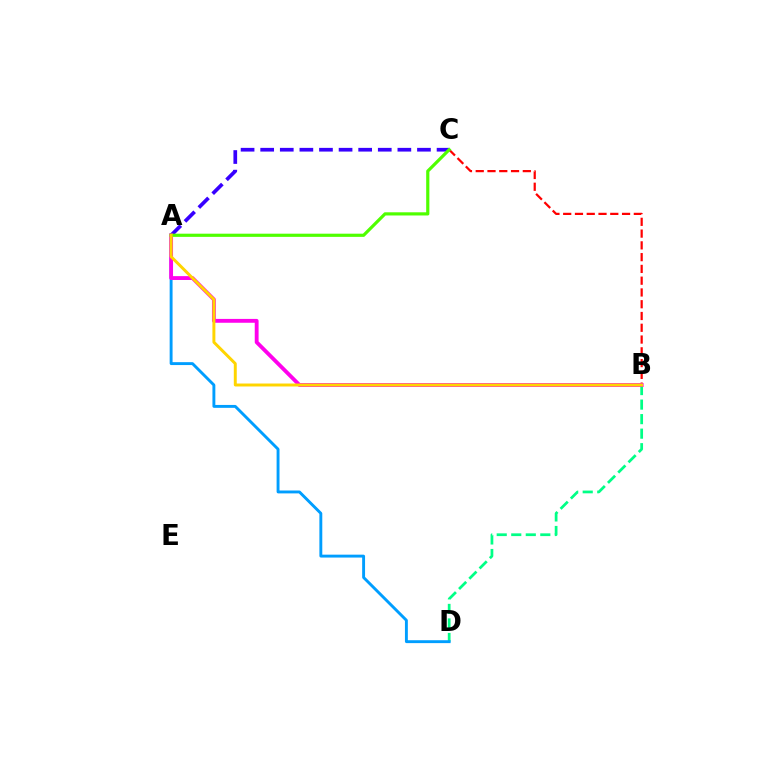{('B', 'D'): [{'color': '#00ff86', 'line_style': 'dashed', 'thickness': 1.97}], ('A', 'C'): [{'color': '#3700ff', 'line_style': 'dashed', 'thickness': 2.66}, {'color': '#4fff00', 'line_style': 'solid', 'thickness': 2.29}], ('B', 'C'): [{'color': '#ff0000', 'line_style': 'dashed', 'thickness': 1.6}], ('A', 'D'): [{'color': '#009eff', 'line_style': 'solid', 'thickness': 2.09}], ('A', 'B'): [{'color': '#ff00ed', 'line_style': 'solid', 'thickness': 2.77}, {'color': '#ffd500', 'line_style': 'solid', 'thickness': 2.13}]}